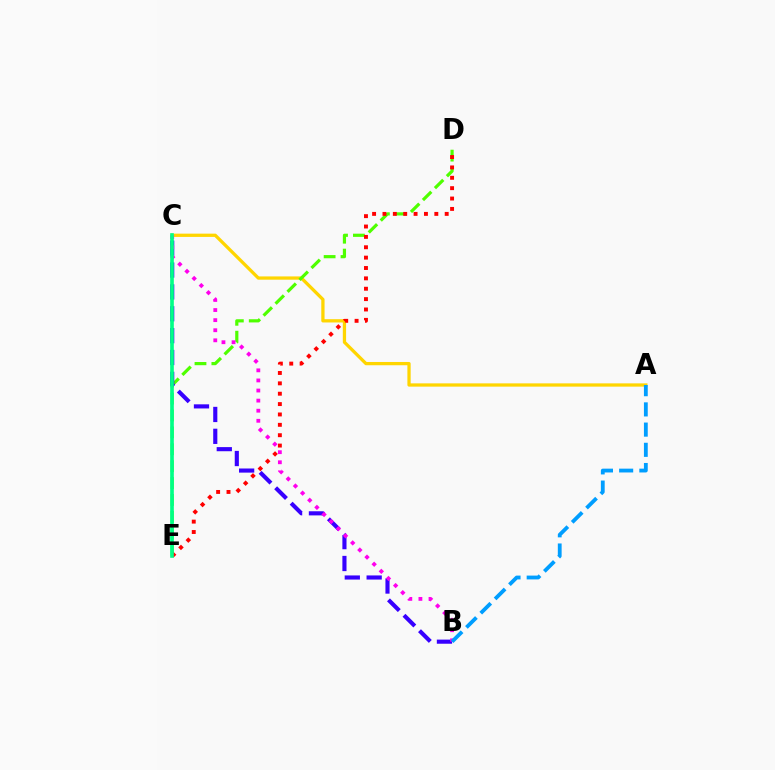{('A', 'C'): [{'color': '#ffd500', 'line_style': 'solid', 'thickness': 2.36}], ('D', 'E'): [{'color': '#4fff00', 'line_style': 'dashed', 'thickness': 2.29}, {'color': '#ff0000', 'line_style': 'dotted', 'thickness': 2.82}], ('B', 'C'): [{'color': '#3700ff', 'line_style': 'dashed', 'thickness': 2.97}, {'color': '#ff00ed', 'line_style': 'dotted', 'thickness': 2.74}], ('A', 'B'): [{'color': '#009eff', 'line_style': 'dashed', 'thickness': 2.75}], ('C', 'E'): [{'color': '#00ff86', 'line_style': 'solid', 'thickness': 2.62}]}